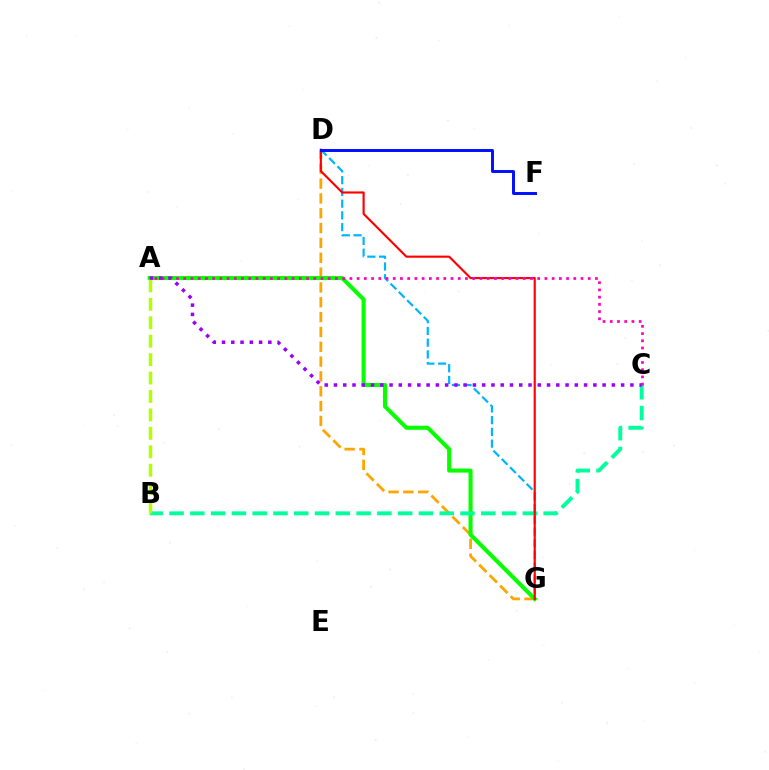{('D', 'G'): [{'color': '#ffa500', 'line_style': 'dashed', 'thickness': 2.02}, {'color': '#00b5ff', 'line_style': 'dashed', 'thickness': 1.59}, {'color': '#ff0000', 'line_style': 'solid', 'thickness': 1.55}], ('A', 'G'): [{'color': '#08ff00', 'line_style': 'solid', 'thickness': 2.93}], ('B', 'C'): [{'color': '#00ff9d', 'line_style': 'dashed', 'thickness': 2.82}], ('A', 'C'): [{'color': '#ff00bd', 'line_style': 'dotted', 'thickness': 1.96}, {'color': '#9b00ff', 'line_style': 'dotted', 'thickness': 2.52}], ('D', 'F'): [{'color': '#0010ff', 'line_style': 'solid', 'thickness': 2.13}], ('A', 'B'): [{'color': '#b3ff00', 'line_style': 'dashed', 'thickness': 2.5}]}